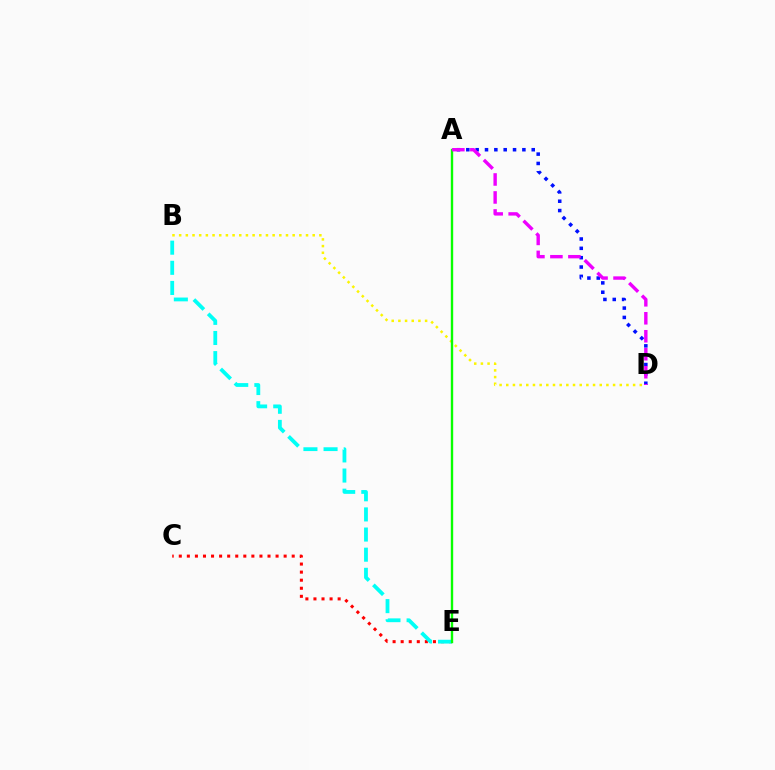{('C', 'E'): [{'color': '#ff0000', 'line_style': 'dotted', 'thickness': 2.19}], ('B', 'E'): [{'color': '#00fff6', 'line_style': 'dashed', 'thickness': 2.73}], ('B', 'D'): [{'color': '#fcf500', 'line_style': 'dotted', 'thickness': 1.81}], ('A', 'D'): [{'color': '#0010ff', 'line_style': 'dotted', 'thickness': 2.54}, {'color': '#ee00ff', 'line_style': 'dashed', 'thickness': 2.44}], ('A', 'E'): [{'color': '#08ff00', 'line_style': 'solid', 'thickness': 1.72}]}